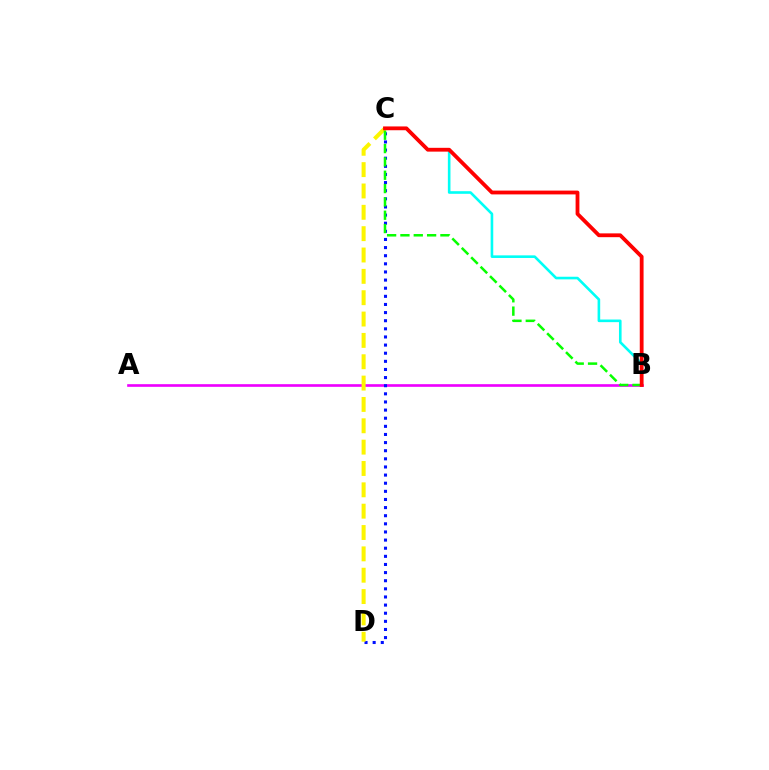{('A', 'B'): [{'color': '#ee00ff', 'line_style': 'solid', 'thickness': 1.9}], ('C', 'D'): [{'color': '#0010ff', 'line_style': 'dotted', 'thickness': 2.21}, {'color': '#fcf500', 'line_style': 'dashed', 'thickness': 2.9}], ('B', 'C'): [{'color': '#00fff6', 'line_style': 'solid', 'thickness': 1.88}, {'color': '#08ff00', 'line_style': 'dashed', 'thickness': 1.81}, {'color': '#ff0000', 'line_style': 'solid', 'thickness': 2.74}]}